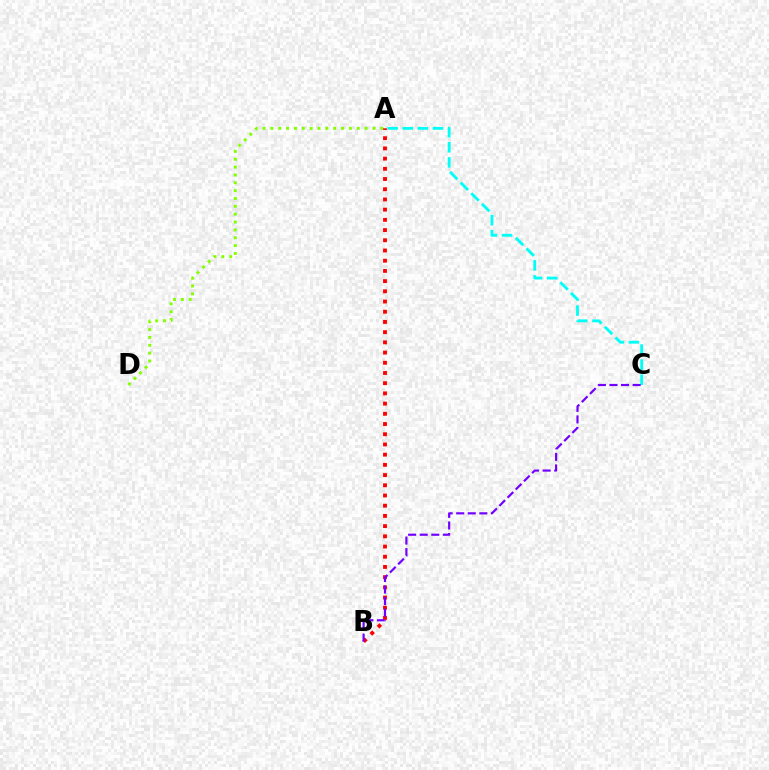{('A', 'C'): [{'color': '#00fff6', 'line_style': 'dashed', 'thickness': 2.05}], ('A', 'D'): [{'color': '#84ff00', 'line_style': 'dotted', 'thickness': 2.13}], ('A', 'B'): [{'color': '#ff0000', 'line_style': 'dotted', 'thickness': 2.77}], ('B', 'C'): [{'color': '#7200ff', 'line_style': 'dashed', 'thickness': 1.57}]}